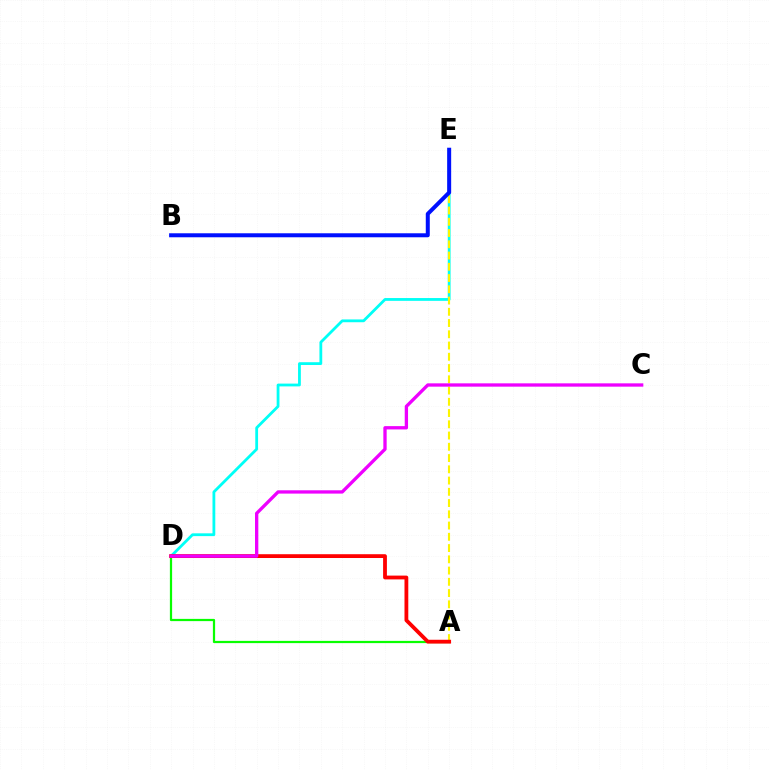{('D', 'E'): [{'color': '#00fff6', 'line_style': 'solid', 'thickness': 2.01}], ('A', 'D'): [{'color': '#08ff00', 'line_style': 'solid', 'thickness': 1.6}, {'color': '#ff0000', 'line_style': 'solid', 'thickness': 2.74}], ('A', 'E'): [{'color': '#fcf500', 'line_style': 'dashed', 'thickness': 1.53}], ('B', 'E'): [{'color': '#0010ff', 'line_style': 'solid', 'thickness': 2.88}], ('C', 'D'): [{'color': '#ee00ff', 'line_style': 'solid', 'thickness': 2.39}]}